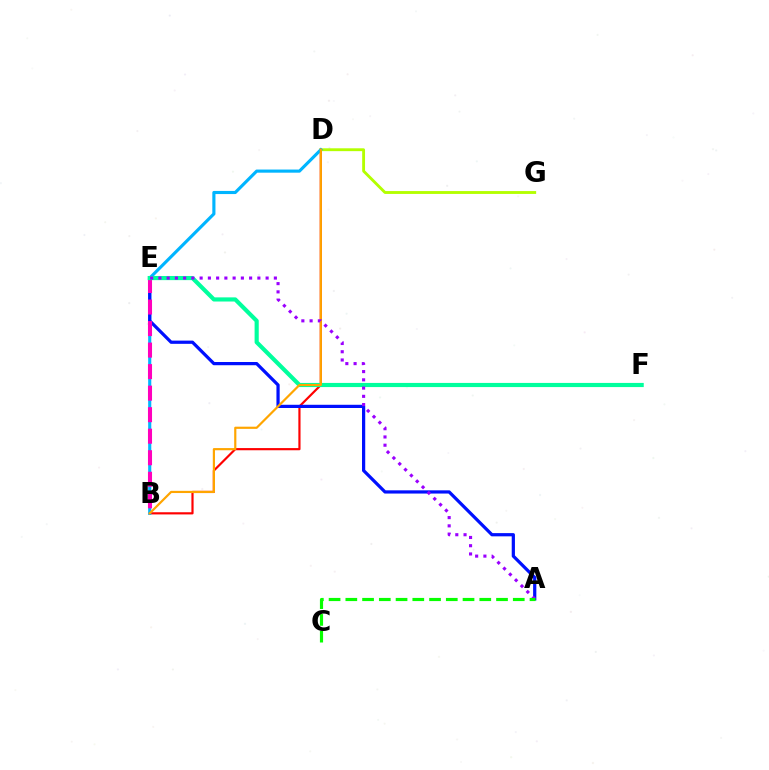{('B', 'D'): [{'color': '#ff0000', 'line_style': 'solid', 'thickness': 1.57}, {'color': '#00b5ff', 'line_style': 'solid', 'thickness': 2.25}, {'color': '#ffa500', 'line_style': 'solid', 'thickness': 1.58}], ('D', 'G'): [{'color': '#b3ff00', 'line_style': 'solid', 'thickness': 2.06}], ('A', 'E'): [{'color': '#0010ff', 'line_style': 'solid', 'thickness': 2.32}, {'color': '#9b00ff', 'line_style': 'dotted', 'thickness': 2.24}], ('B', 'E'): [{'color': '#ff00bd', 'line_style': 'dashed', 'thickness': 2.92}], ('E', 'F'): [{'color': '#00ff9d', 'line_style': 'solid', 'thickness': 2.99}], ('A', 'C'): [{'color': '#08ff00', 'line_style': 'dashed', 'thickness': 2.27}]}